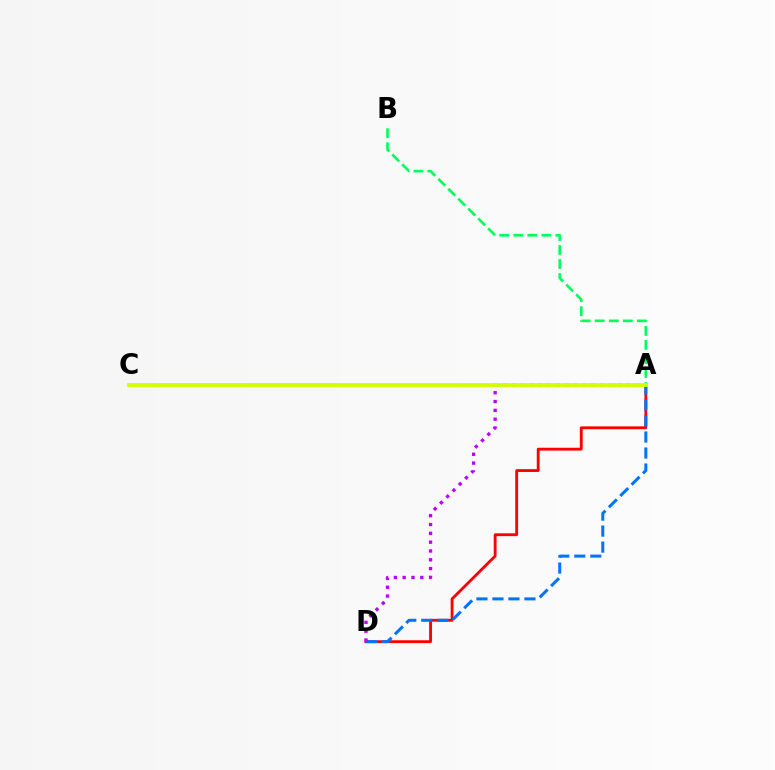{('A', 'B'): [{'color': '#00ff5c', 'line_style': 'dashed', 'thickness': 1.91}], ('A', 'D'): [{'color': '#ff0000', 'line_style': 'solid', 'thickness': 2.05}, {'color': '#0074ff', 'line_style': 'dashed', 'thickness': 2.17}, {'color': '#b900ff', 'line_style': 'dotted', 'thickness': 2.4}], ('A', 'C'): [{'color': '#d1ff00', 'line_style': 'solid', 'thickness': 2.79}]}